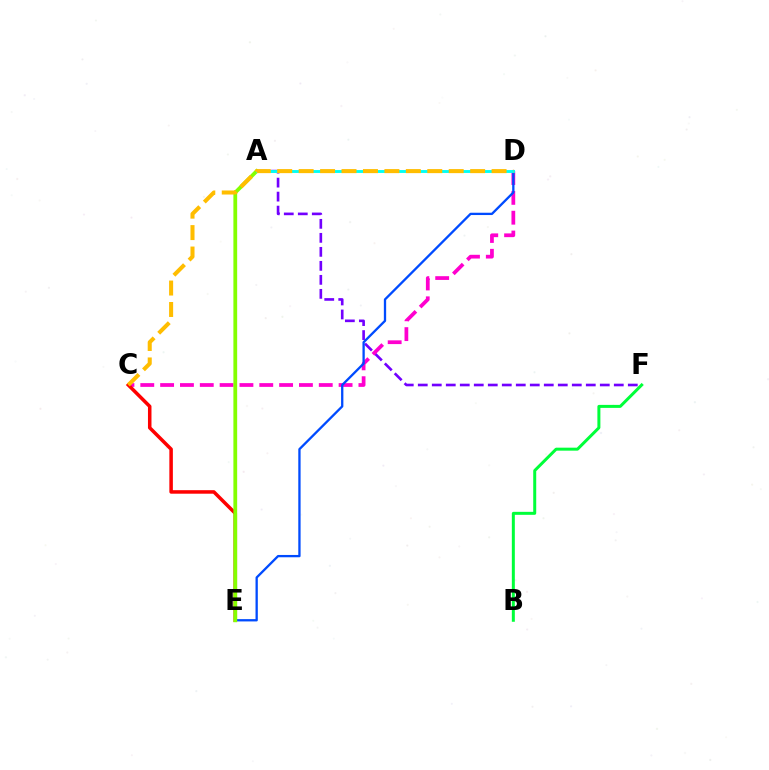{('B', 'F'): [{'color': '#00ff39', 'line_style': 'solid', 'thickness': 2.15}], ('A', 'F'): [{'color': '#7200ff', 'line_style': 'dashed', 'thickness': 1.9}], ('C', 'D'): [{'color': '#ff00cf', 'line_style': 'dashed', 'thickness': 2.69}, {'color': '#ffbd00', 'line_style': 'dashed', 'thickness': 2.91}], ('C', 'E'): [{'color': '#ff0000', 'line_style': 'solid', 'thickness': 2.53}], ('D', 'E'): [{'color': '#004bff', 'line_style': 'solid', 'thickness': 1.66}], ('A', 'E'): [{'color': '#84ff00', 'line_style': 'solid', 'thickness': 2.72}], ('A', 'D'): [{'color': '#00fff6', 'line_style': 'solid', 'thickness': 2.08}]}